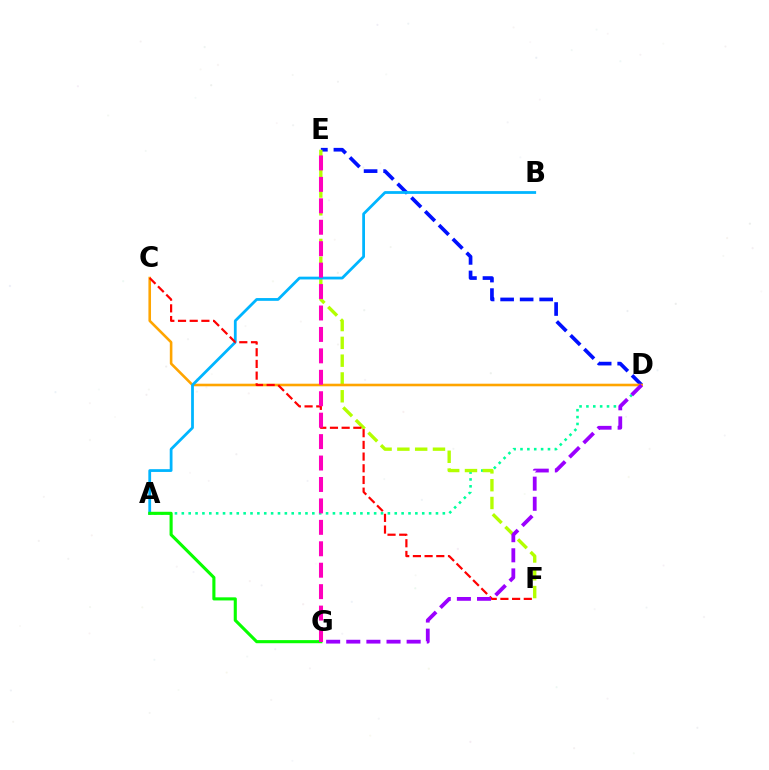{('D', 'E'): [{'color': '#0010ff', 'line_style': 'dashed', 'thickness': 2.65}], ('A', 'D'): [{'color': '#00ff9d', 'line_style': 'dotted', 'thickness': 1.87}], ('E', 'F'): [{'color': '#b3ff00', 'line_style': 'dashed', 'thickness': 2.42}], ('C', 'D'): [{'color': '#ffa500', 'line_style': 'solid', 'thickness': 1.87}], ('A', 'B'): [{'color': '#00b5ff', 'line_style': 'solid', 'thickness': 2.0}], ('C', 'F'): [{'color': '#ff0000', 'line_style': 'dashed', 'thickness': 1.59}], ('D', 'G'): [{'color': '#9b00ff', 'line_style': 'dashed', 'thickness': 2.73}], ('A', 'G'): [{'color': '#08ff00', 'line_style': 'solid', 'thickness': 2.23}], ('E', 'G'): [{'color': '#ff00bd', 'line_style': 'dashed', 'thickness': 2.91}]}